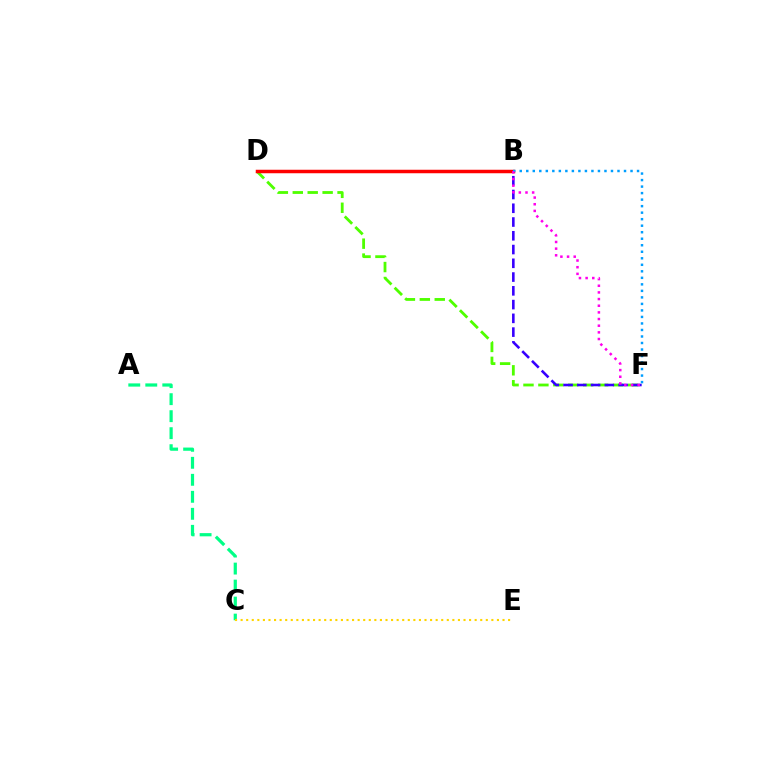{('A', 'C'): [{'color': '#00ff86', 'line_style': 'dashed', 'thickness': 2.31}], ('D', 'F'): [{'color': '#4fff00', 'line_style': 'dashed', 'thickness': 2.03}], ('B', 'F'): [{'color': '#3700ff', 'line_style': 'dashed', 'thickness': 1.87}, {'color': '#009eff', 'line_style': 'dotted', 'thickness': 1.77}, {'color': '#ff00ed', 'line_style': 'dotted', 'thickness': 1.81}], ('B', 'D'): [{'color': '#ff0000', 'line_style': 'solid', 'thickness': 2.52}], ('C', 'E'): [{'color': '#ffd500', 'line_style': 'dotted', 'thickness': 1.51}]}